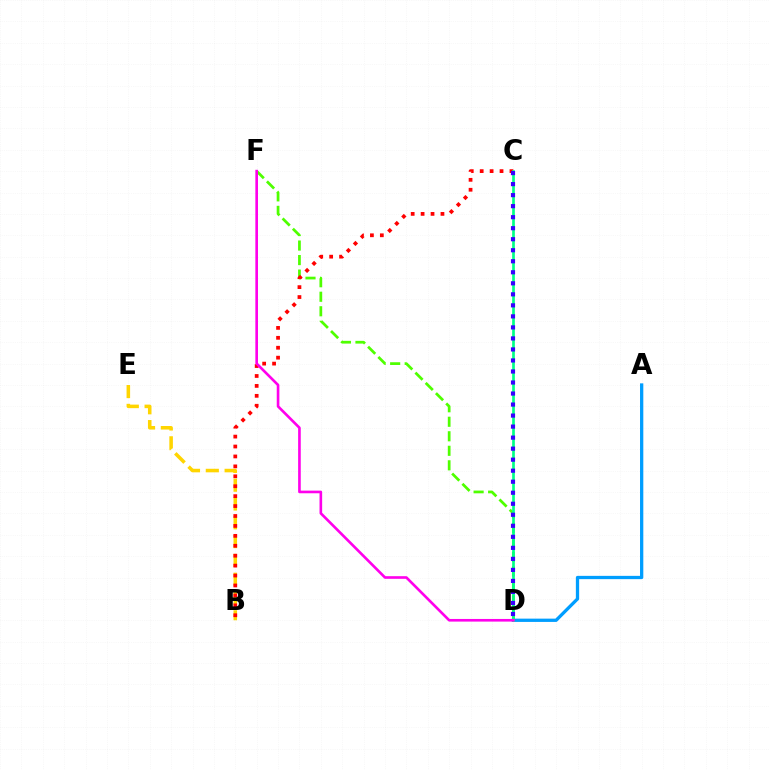{('B', 'E'): [{'color': '#ffd500', 'line_style': 'dashed', 'thickness': 2.55}], ('D', 'F'): [{'color': '#4fff00', 'line_style': 'dashed', 'thickness': 1.97}, {'color': '#ff00ed', 'line_style': 'solid', 'thickness': 1.9}], ('B', 'C'): [{'color': '#ff0000', 'line_style': 'dotted', 'thickness': 2.7}], ('A', 'D'): [{'color': '#009eff', 'line_style': 'solid', 'thickness': 2.36}], ('C', 'D'): [{'color': '#00ff86', 'line_style': 'solid', 'thickness': 1.93}, {'color': '#3700ff', 'line_style': 'dotted', 'thickness': 2.99}]}